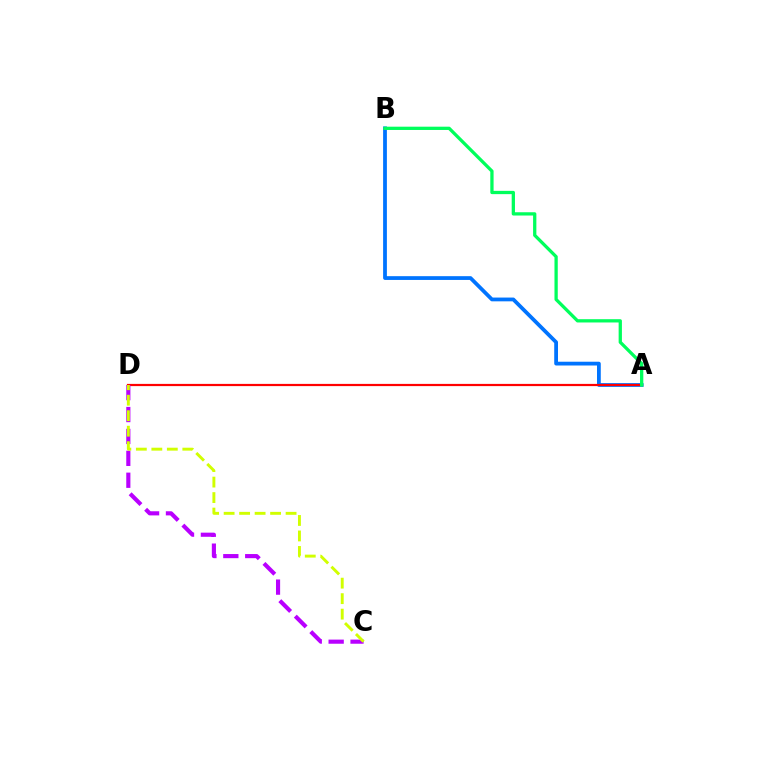{('A', 'B'): [{'color': '#0074ff', 'line_style': 'solid', 'thickness': 2.72}, {'color': '#00ff5c', 'line_style': 'solid', 'thickness': 2.36}], ('A', 'D'): [{'color': '#ff0000', 'line_style': 'solid', 'thickness': 1.59}], ('C', 'D'): [{'color': '#b900ff', 'line_style': 'dashed', 'thickness': 2.98}, {'color': '#d1ff00', 'line_style': 'dashed', 'thickness': 2.1}]}